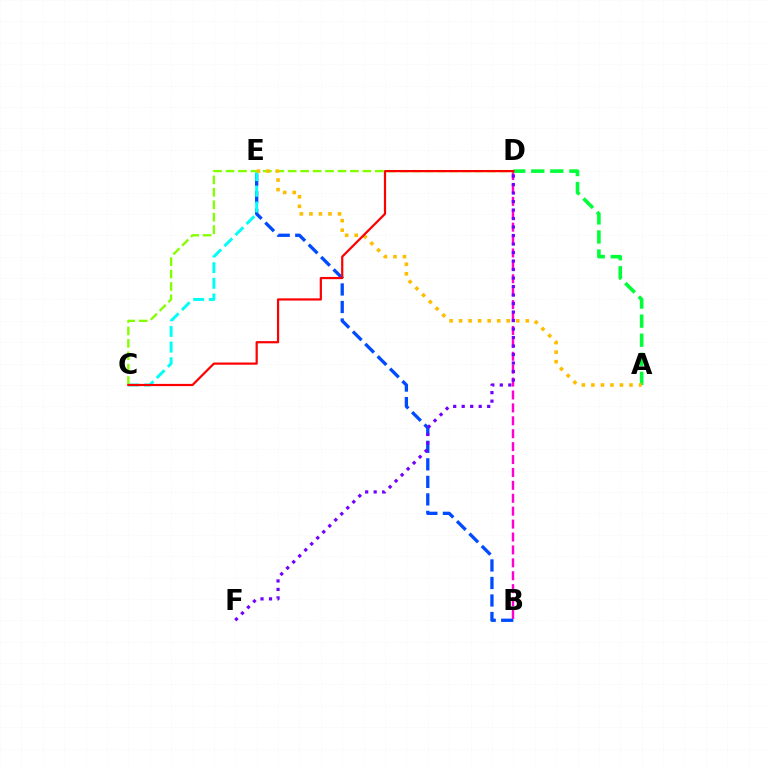{('B', 'E'): [{'color': '#004bff', 'line_style': 'dashed', 'thickness': 2.38}], ('C', 'E'): [{'color': '#00fff6', 'line_style': 'dashed', 'thickness': 2.13}], ('B', 'D'): [{'color': '#ff00cf', 'line_style': 'dashed', 'thickness': 1.75}], ('A', 'D'): [{'color': '#00ff39', 'line_style': 'dashed', 'thickness': 2.59}], ('C', 'D'): [{'color': '#84ff00', 'line_style': 'dashed', 'thickness': 1.69}, {'color': '#ff0000', 'line_style': 'solid', 'thickness': 1.59}], ('D', 'F'): [{'color': '#7200ff', 'line_style': 'dotted', 'thickness': 2.31}], ('A', 'E'): [{'color': '#ffbd00', 'line_style': 'dotted', 'thickness': 2.59}]}